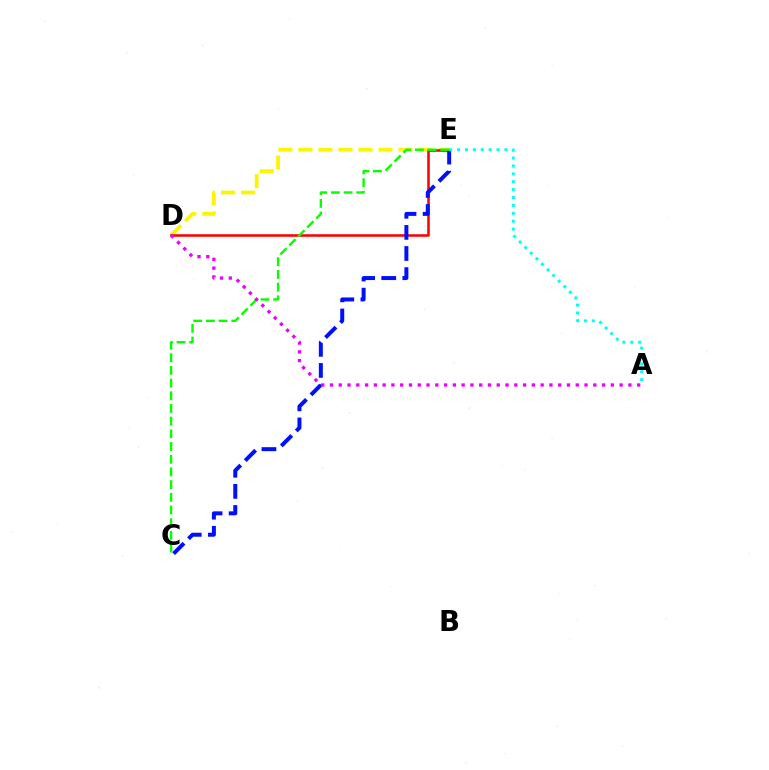{('D', 'E'): [{'color': '#fcf500', 'line_style': 'dashed', 'thickness': 2.72}, {'color': '#ff0000', 'line_style': 'solid', 'thickness': 1.84}], ('C', 'E'): [{'color': '#0010ff', 'line_style': 'dashed', 'thickness': 2.87}, {'color': '#08ff00', 'line_style': 'dashed', 'thickness': 1.72}], ('A', 'E'): [{'color': '#00fff6', 'line_style': 'dotted', 'thickness': 2.14}], ('A', 'D'): [{'color': '#ee00ff', 'line_style': 'dotted', 'thickness': 2.38}]}